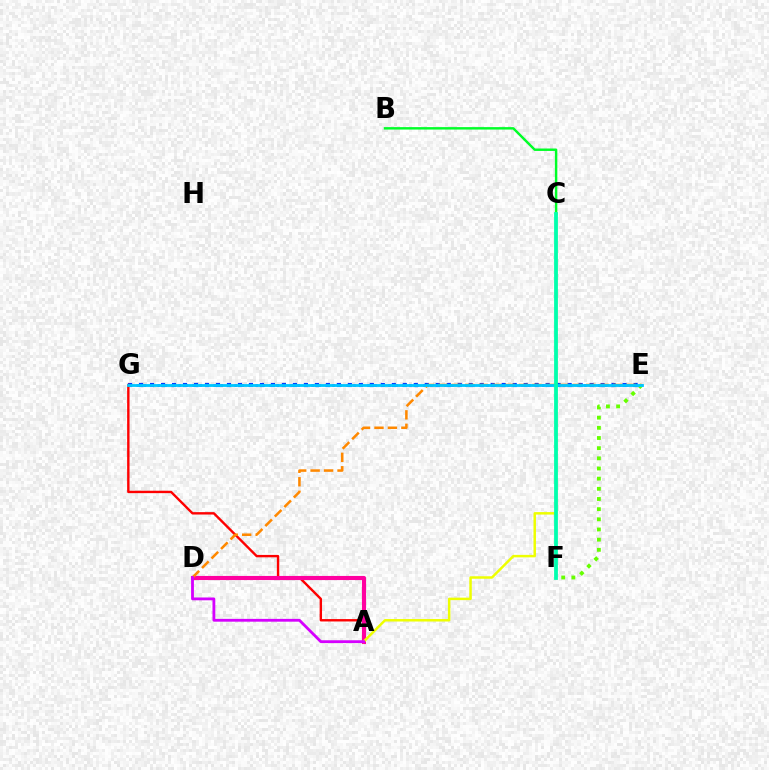{('B', 'C'): [{'color': '#00ff27', 'line_style': 'solid', 'thickness': 1.75}], ('E', 'G'): [{'color': '#003fff', 'line_style': 'dotted', 'thickness': 2.99}, {'color': '#4f00ff', 'line_style': 'dotted', 'thickness': 1.9}, {'color': '#00c7ff', 'line_style': 'solid', 'thickness': 2.02}], ('A', 'G'): [{'color': '#ff0000', 'line_style': 'solid', 'thickness': 1.72}], ('A', 'D'): [{'color': '#ff00a0', 'line_style': 'solid', 'thickness': 2.96}, {'color': '#d600ff', 'line_style': 'solid', 'thickness': 2.02}], ('A', 'C'): [{'color': '#eeff00', 'line_style': 'solid', 'thickness': 1.79}], ('D', 'E'): [{'color': '#ff8800', 'line_style': 'dashed', 'thickness': 1.83}], ('E', 'F'): [{'color': '#66ff00', 'line_style': 'dotted', 'thickness': 2.76}], ('C', 'F'): [{'color': '#00ffaf', 'line_style': 'solid', 'thickness': 2.72}]}